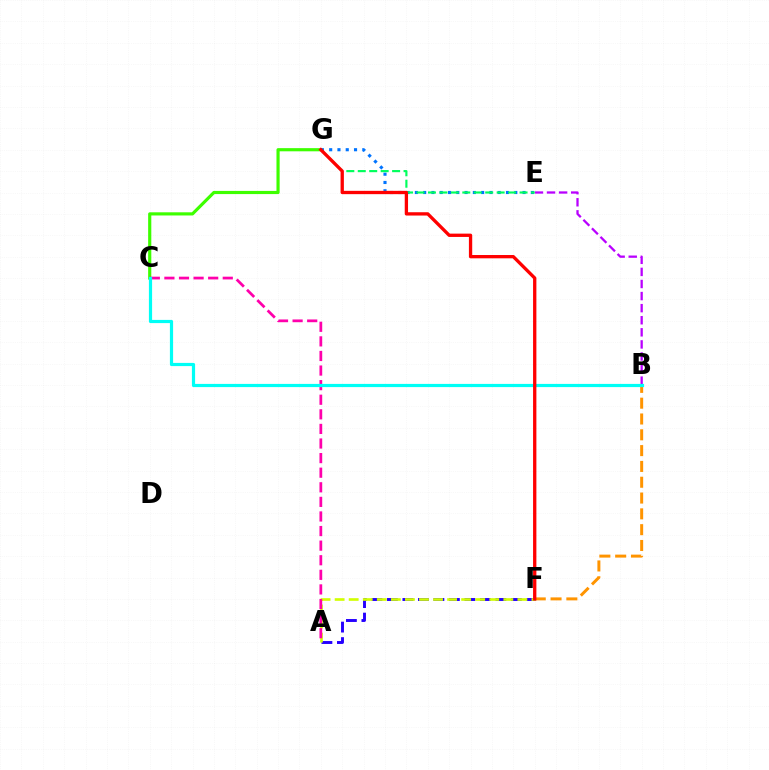{('C', 'G'): [{'color': '#3dff00', 'line_style': 'solid', 'thickness': 2.28}], ('E', 'G'): [{'color': '#0074ff', 'line_style': 'dotted', 'thickness': 2.25}, {'color': '#00ff5c', 'line_style': 'dashed', 'thickness': 1.56}], ('B', 'F'): [{'color': '#ff9400', 'line_style': 'dashed', 'thickness': 2.15}], ('B', 'E'): [{'color': '#b900ff', 'line_style': 'dashed', 'thickness': 1.64}], ('A', 'F'): [{'color': '#2500ff', 'line_style': 'dashed', 'thickness': 2.11}, {'color': '#d1ff00', 'line_style': 'dashed', 'thickness': 1.91}], ('A', 'C'): [{'color': '#ff00ac', 'line_style': 'dashed', 'thickness': 1.98}], ('B', 'C'): [{'color': '#00fff6', 'line_style': 'solid', 'thickness': 2.3}], ('F', 'G'): [{'color': '#ff0000', 'line_style': 'solid', 'thickness': 2.38}]}